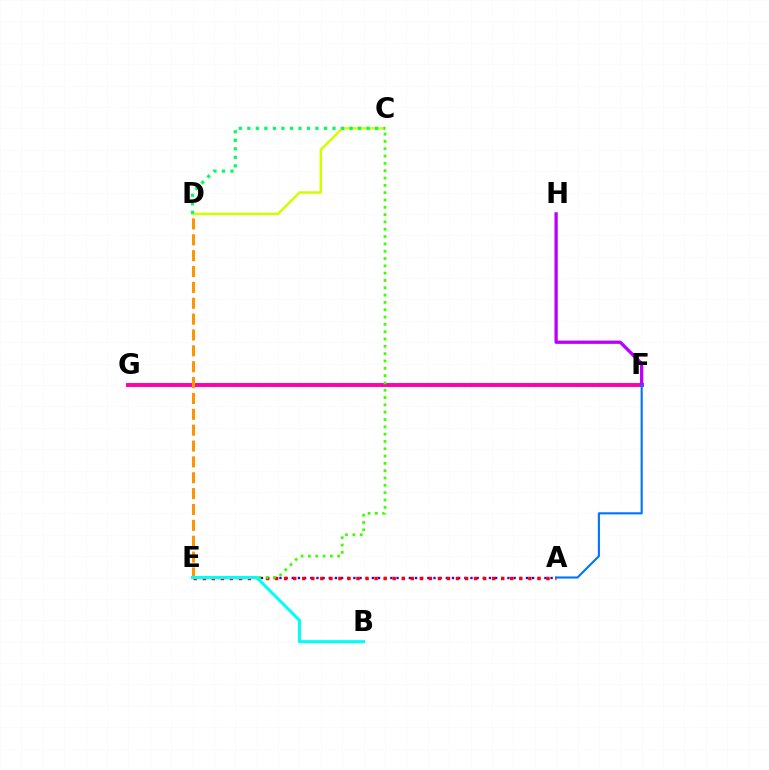{('C', 'D'): [{'color': '#d1ff00', 'line_style': 'solid', 'thickness': 1.8}, {'color': '#00ff5c', 'line_style': 'dotted', 'thickness': 2.31}], ('F', 'G'): [{'color': '#ff00ac', 'line_style': 'solid', 'thickness': 2.83}], ('A', 'E'): [{'color': '#2500ff', 'line_style': 'dotted', 'thickness': 1.67}, {'color': '#ff0000', 'line_style': 'dotted', 'thickness': 2.46}], ('D', 'E'): [{'color': '#ff9400', 'line_style': 'dashed', 'thickness': 2.16}], ('F', 'H'): [{'color': '#b900ff', 'line_style': 'solid', 'thickness': 2.37}], ('A', 'F'): [{'color': '#0074ff', 'line_style': 'solid', 'thickness': 1.53}], ('C', 'E'): [{'color': '#3dff00', 'line_style': 'dotted', 'thickness': 1.99}], ('B', 'E'): [{'color': '#00fff6', 'line_style': 'solid', 'thickness': 2.2}]}